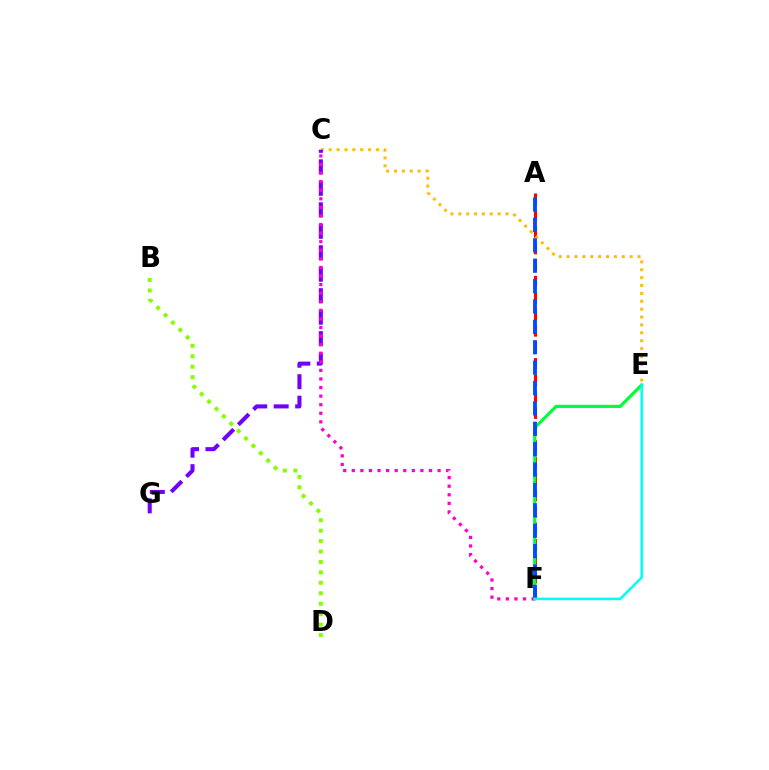{('A', 'F'): [{'color': '#ff0000', 'line_style': 'dashed', 'thickness': 2.24}, {'color': '#004bff', 'line_style': 'dashed', 'thickness': 2.77}], ('C', 'E'): [{'color': '#ffbd00', 'line_style': 'dotted', 'thickness': 2.14}], ('C', 'G'): [{'color': '#7200ff', 'line_style': 'dashed', 'thickness': 2.92}], ('E', 'F'): [{'color': '#00ff39', 'line_style': 'solid', 'thickness': 2.27}, {'color': '#00fff6', 'line_style': 'solid', 'thickness': 1.84}], ('C', 'F'): [{'color': '#ff00cf', 'line_style': 'dotted', 'thickness': 2.33}], ('B', 'D'): [{'color': '#84ff00', 'line_style': 'dotted', 'thickness': 2.84}]}